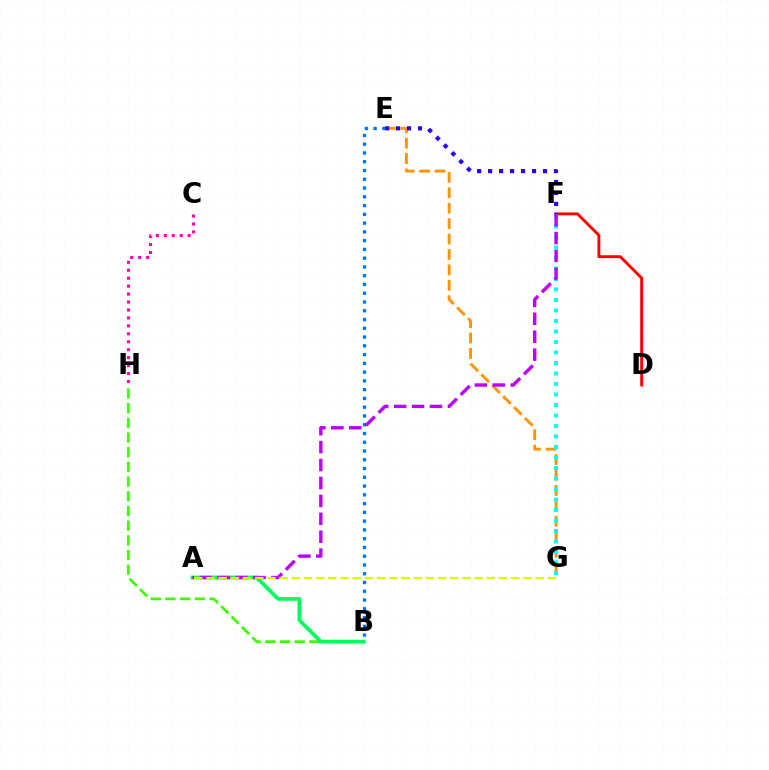{('D', 'F'): [{'color': '#ff0000', 'line_style': 'solid', 'thickness': 2.08}], ('E', 'G'): [{'color': '#ff9400', 'line_style': 'dashed', 'thickness': 2.09}], ('F', 'G'): [{'color': '#00fff6', 'line_style': 'dotted', 'thickness': 2.85}], ('E', 'F'): [{'color': '#2500ff', 'line_style': 'dotted', 'thickness': 2.98}], ('B', 'H'): [{'color': '#3dff00', 'line_style': 'dashed', 'thickness': 2.0}], ('B', 'E'): [{'color': '#0074ff', 'line_style': 'dotted', 'thickness': 2.38}], ('A', 'B'): [{'color': '#00ff5c', 'line_style': 'solid', 'thickness': 2.72}], ('A', 'F'): [{'color': '#b900ff', 'line_style': 'dashed', 'thickness': 2.43}], ('A', 'G'): [{'color': '#d1ff00', 'line_style': 'dashed', 'thickness': 1.66}], ('C', 'H'): [{'color': '#ff00ac', 'line_style': 'dotted', 'thickness': 2.16}]}